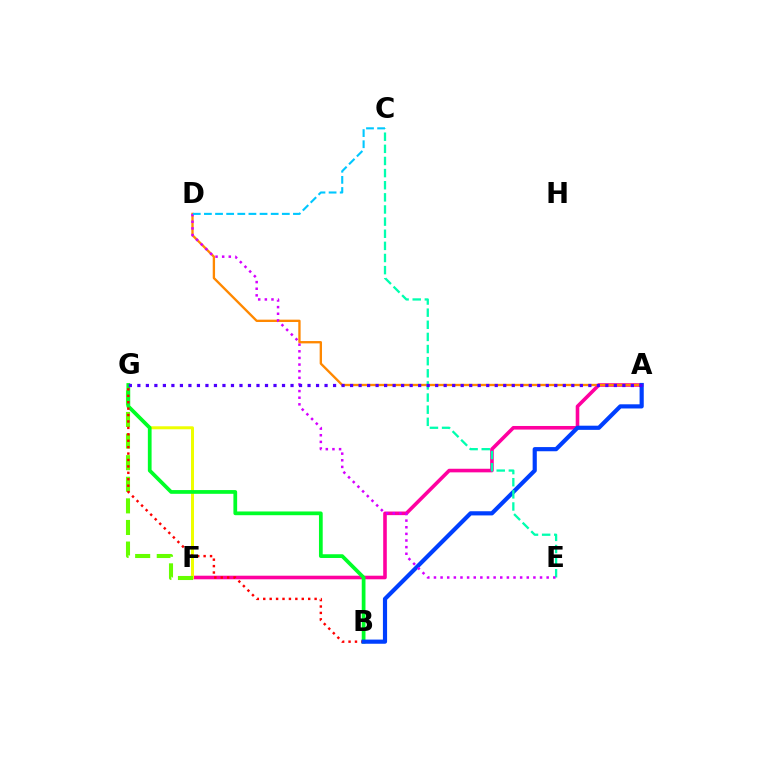{('A', 'F'): [{'color': '#ff00a0', 'line_style': 'solid', 'thickness': 2.59}], ('F', 'G'): [{'color': '#eeff00', 'line_style': 'solid', 'thickness': 2.16}, {'color': '#66ff00', 'line_style': 'dashed', 'thickness': 2.93}], ('A', 'D'): [{'color': '#ff8800', 'line_style': 'solid', 'thickness': 1.68}], ('B', 'G'): [{'color': '#00ff27', 'line_style': 'solid', 'thickness': 2.69}, {'color': '#ff0000', 'line_style': 'dotted', 'thickness': 1.74}], ('A', 'B'): [{'color': '#003fff', 'line_style': 'solid', 'thickness': 3.0}], ('C', 'E'): [{'color': '#00ffaf', 'line_style': 'dashed', 'thickness': 1.65}], ('D', 'E'): [{'color': '#d600ff', 'line_style': 'dotted', 'thickness': 1.8}], ('A', 'G'): [{'color': '#4f00ff', 'line_style': 'dotted', 'thickness': 2.31}], ('C', 'D'): [{'color': '#00c7ff', 'line_style': 'dashed', 'thickness': 1.51}]}